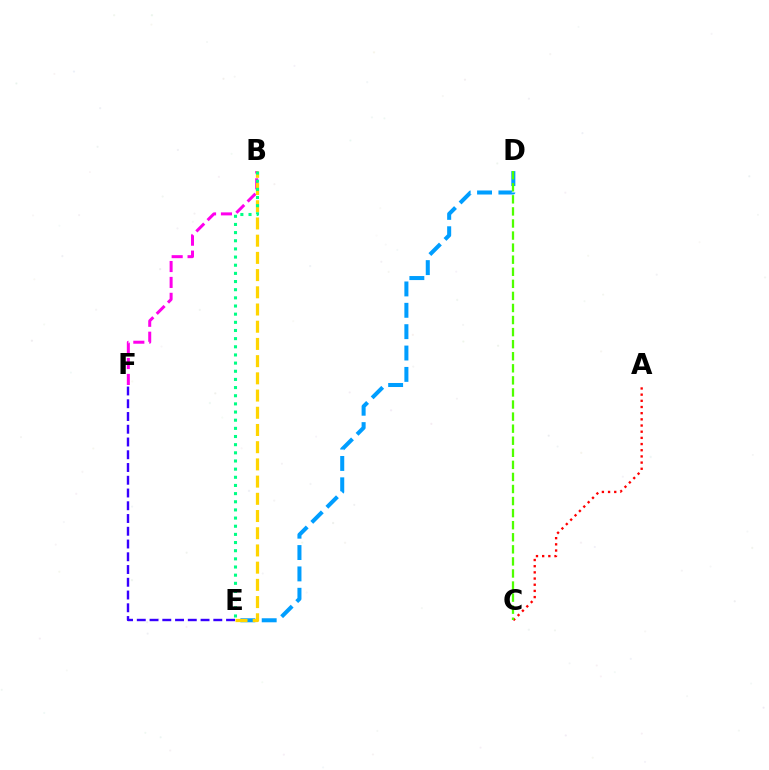{('D', 'E'): [{'color': '#009eff', 'line_style': 'dashed', 'thickness': 2.9}], ('A', 'C'): [{'color': '#ff0000', 'line_style': 'dotted', 'thickness': 1.68}], ('B', 'F'): [{'color': '#ff00ed', 'line_style': 'dashed', 'thickness': 2.16}], ('B', 'E'): [{'color': '#ffd500', 'line_style': 'dashed', 'thickness': 2.34}, {'color': '#00ff86', 'line_style': 'dotted', 'thickness': 2.22}], ('E', 'F'): [{'color': '#3700ff', 'line_style': 'dashed', 'thickness': 1.73}], ('C', 'D'): [{'color': '#4fff00', 'line_style': 'dashed', 'thickness': 1.64}]}